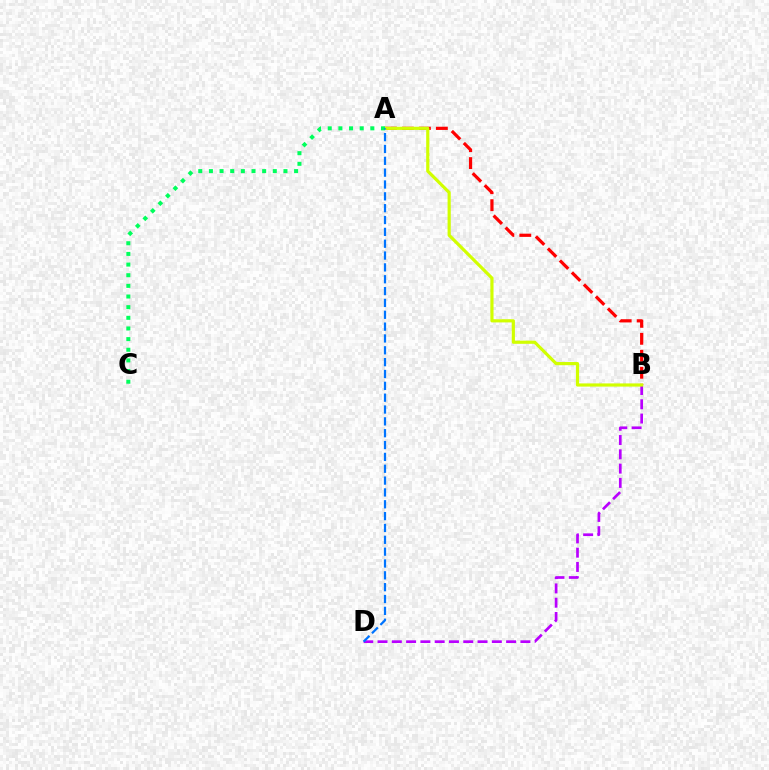{('B', 'D'): [{'color': '#b900ff', 'line_style': 'dashed', 'thickness': 1.94}], ('A', 'B'): [{'color': '#ff0000', 'line_style': 'dashed', 'thickness': 2.31}, {'color': '#d1ff00', 'line_style': 'solid', 'thickness': 2.29}], ('A', 'C'): [{'color': '#00ff5c', 'line_style': 'dotted', 'thickness': 2.89}], ('A', 'D'): [{'color': '#0074ff', 'line_style': 'dashed', 'thickness': 1.61}]}